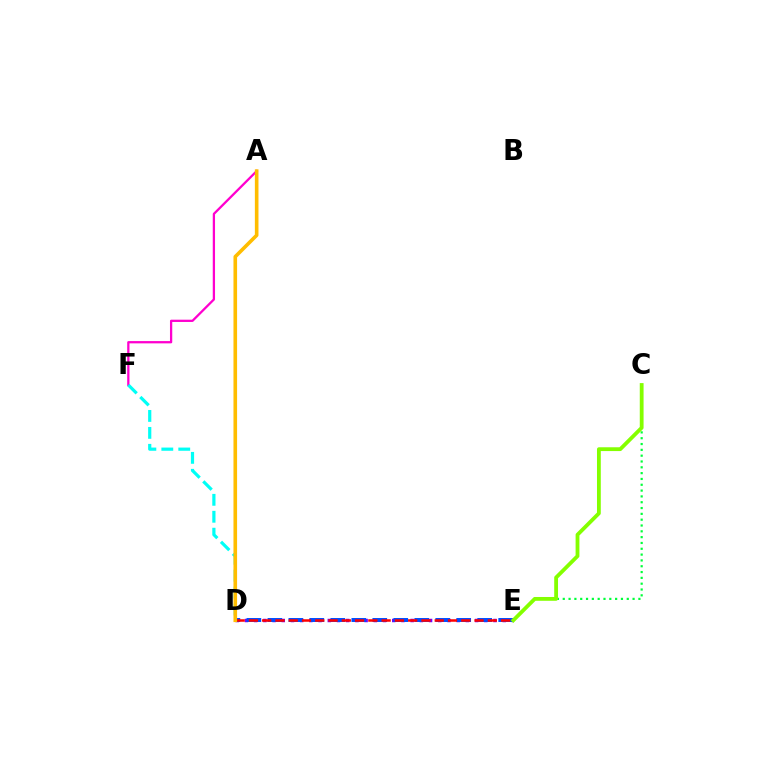{('C', 'E'): [{'color': '#00ff39', 'line_style': 'dotted', 'thickness': 1.58}, {'color': '#84ff00', 'line_style': 'solid', 'thickness': 2.74}], ('A', 'F'): [{'color': '#ff00cf', 'line_style': 'solid', 'thickness': 1.64}], ('D', 'E'): [{'color': '#7200ff', 'line_style': 'dotted', 'thickness': 2.5}, {'color': '#004bff', 'line_style': 'dashed', 'thickness': 2.85}, {'color': '#ff0000', 'line_style': 'dashed', 'thickness': 1.8}], ('D', 'F'): [{'color': '#00fff6', 'line_style': 'dashed', 'thickness': 2.3}], ('A', 'D'): [{'color': '#ffbd00', 'line_style': 'solid', 'thickness': 2.6}]}